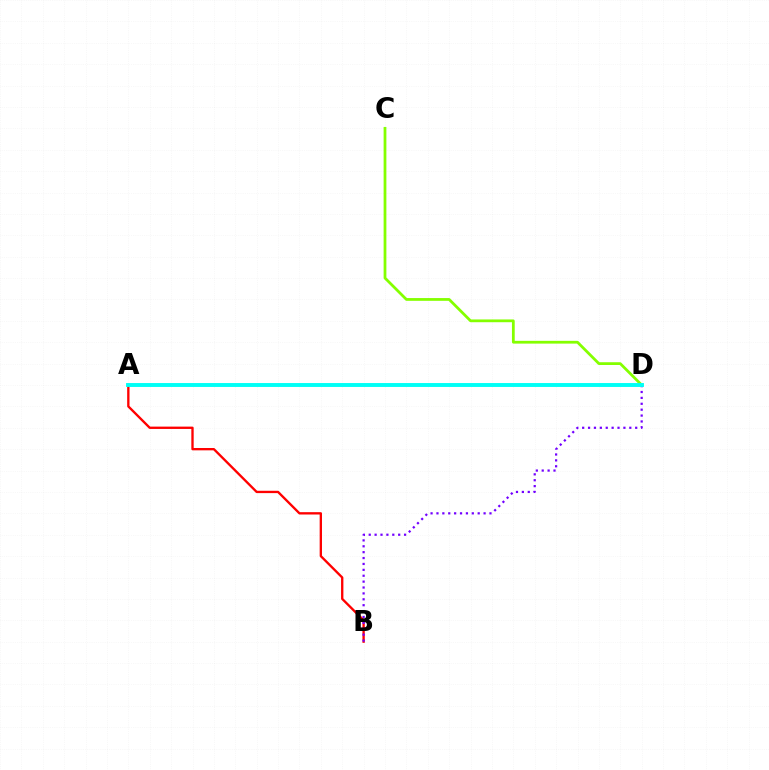{('C', 'D'): [{'color': '#84ff00', 'line_style': 'solid', 'thickness': 1.99}], ('A', 'B'): [{'color': '#ff0000', 'line_style': 'solid', 'thickness': 1.68}], ('B', 'D'): [{'color': '#7200ff', 'line_style': 'dotted', 'thickness': 1.6}], ('A', 'D'): [{'color': '#00fff6', 'line_style': 'solid', 'thickness': 2.81}]}